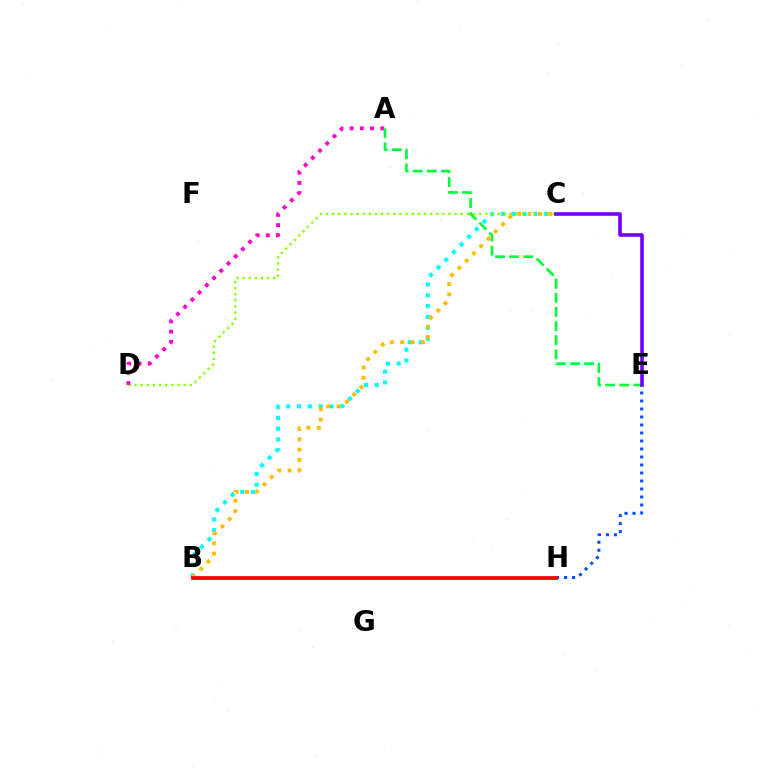{('E', 'H'): [{'color': '#004bff', 'line_style': 'dotted', 'thickness': 2.17}], ('B', 'C'): [{'color': '#00fff6', 'line_style': 'dotted', 'thickness': 2.94}, {'color': '#ffbd00', 'line_style': 'dotted', 'thickness': 2.79}], ('C', 'D'): [{'color': '#84ff00', 'line_style': 'dotted', 'thickness': 1.66}], ('A', 'D'): [{'color': '#ff00cf', 'line_style': 'dotted', 'thickness': 2.77}], ('A', 'E'): [{'color': '#00ff39', 'line_style': 'dashed', 'thickness': 1.92}], ('B', 'H'): [{'color': '#ff0000', 'line_style': 'solid', 'thickness': 2.69}], ('C', 'E'): [{'color': '#7200ff', 'line_style': 'solid', 'thickness': 2.6}]}